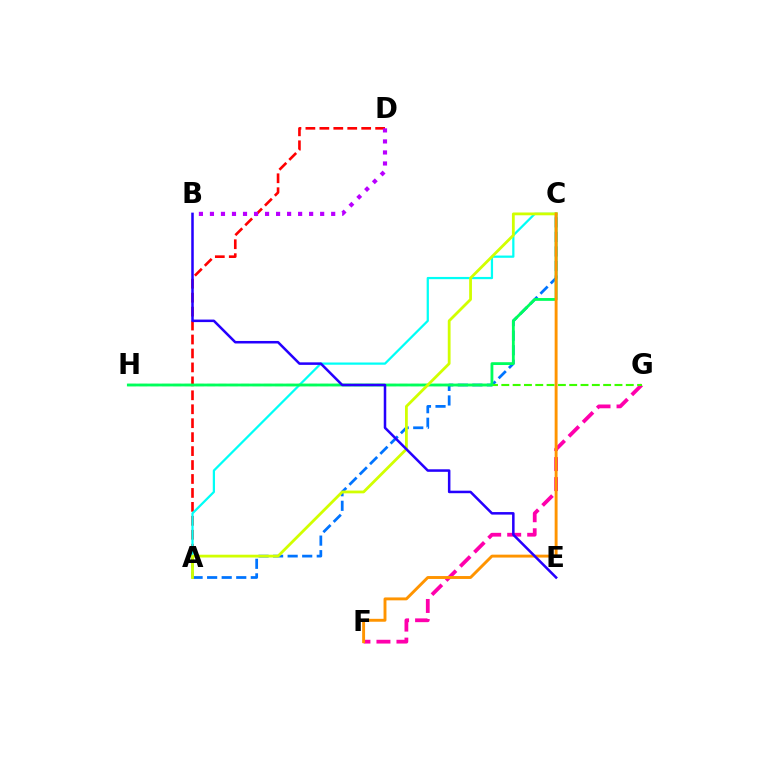{('A', 'D'): [{'color': '#ff0000', 'line_style': 'dashed', 'thickness': 1.89}], ('A', 'C'): [{'color': '#00fff6', 'line_style': 'solid', 'thickness': 1.61}, {'color': '#0074ff', 'line_style': 'dashed', 'thickness': 1.98}, {'color': '#d1ff00', 'line_style': 'solid', 'thickness': 2.01}], ('F', 'G'): [{'color': '#ff00ac', 'line_style': 'dashed', 'thickness': 2.72}], ('G', 'H'): [{'color': '#3dff00', 'line_style': 'dashed', 'thickness': 1.54}], ('C', 'H'): [{'color': '#00ff5c', 'line_style': 'solid', 'thickness': 2.02}], ('C', 'F'): [{'color': '#ff9400', 'line_style': 'solid', 'thickness': 2.1}], ('B', 'E'): [{'color': '#2500ff', 'line_style': 'solid', 'thickness': 1.82}], ('B', 'D'): [{'color': '#b900ff', 'line_style': 'dotted', 'thickness': 2.99}]}